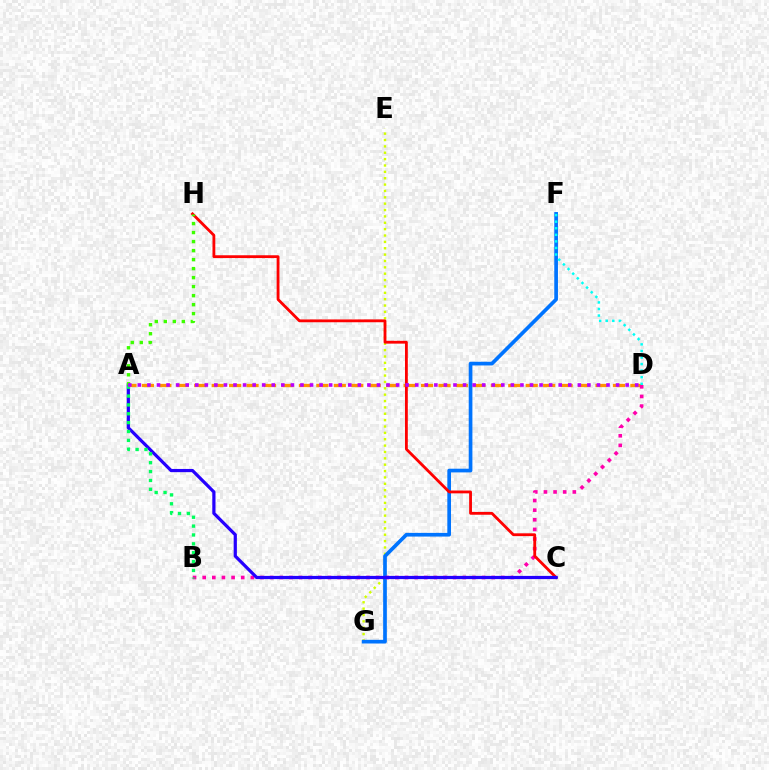{('E', 'G'): [{'color': '#d1ff00', 'line_style': 'dotted', 'thickness': 1.73}], ('F', 'G'): [{'color': '#0074ff', 'line_style': 'solid', 'thickness': 2.65}], ('A', 'D'): [{'color': '#ff9400', 'line_style': 'dashed', 'thickness': 2.37}, {'color': '#b900ff', 'line_style': 'dotted', 'thickness': 2.6}], ('B', 'D'): [{'color': '#ff00ac', 'line_style': 'dotted', 'thickness': 2.62}], ('C', 'H'): [{'color': '#ff0000', 'line_style': 'solid', 'thickness': 2.03}], ('A', 'C'): [{'color': '#2500ff', 'line_style': 'solid', 'thickness': 2.31}], ('A', 'B'): [{'color': '#00ff5c', 'line_style': 'dotted', 'thickness': 2.41}], ('A', 'H'): [{'color': '#3dff00', 'line_style': 'dotted', 'thickness': 2.45}], ('D', 'F'): [{'color': '#00fff6', 'line_style': 'dotted', 'thickness': 1.78}]}